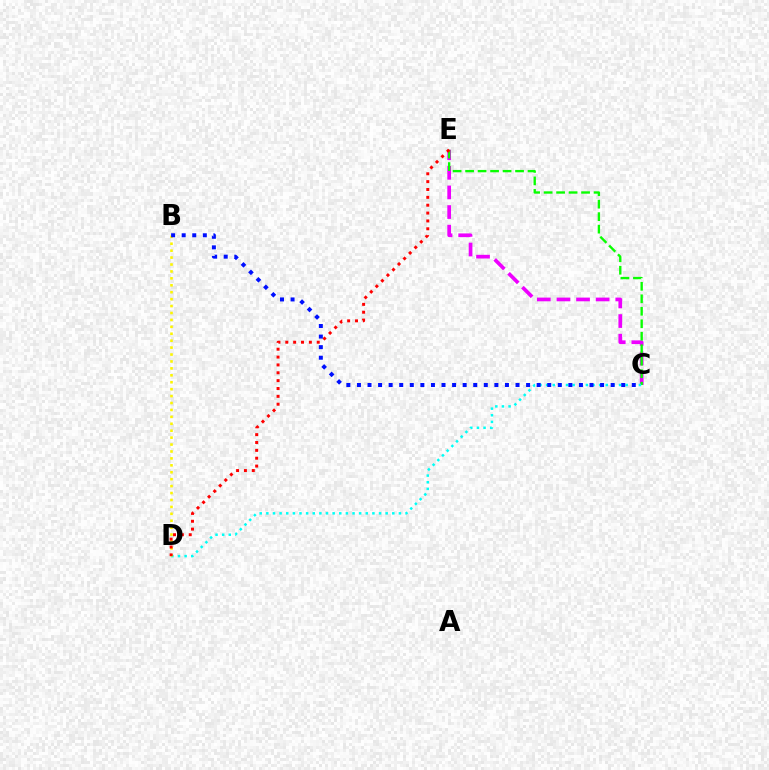{('C', 'E'): [{'color': '#ee00ff', 'line_style': 'dashed', 'thickness': 2.67}, {'color': '#08ff00', 'line_style': 'dashed', 'thickness': 1.7}], ('C', 'D'): [{'color': '#00fff6', 'line_style': 'dotted', 'thickness': 1.8}], ('B', 'D'): [{'color': '#fcf500', 'line_style': 'dotted', 'thickness': 1.88}], ('D', 'E'): [{'color': '#ff0000', 'line_style': 'dotted', 'thickness': 2.14}], ('B', 'C'): [{'color': '#0010ff', 'line_style': 'dotted', 'thickness': 2.87}]}